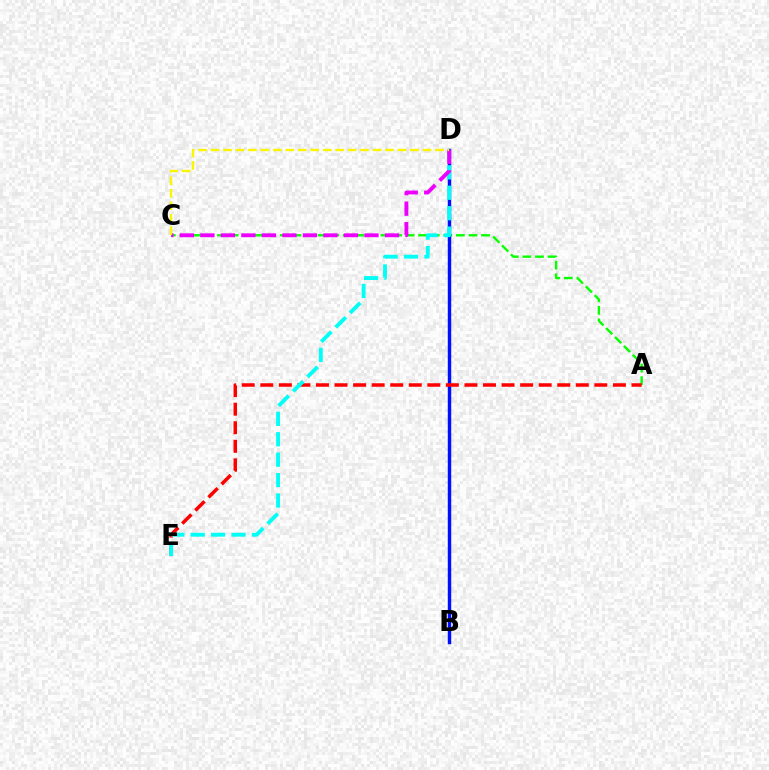{('A', 'C'): [{'color': '#08ff00', 'line_style': 'dashed', 'thickness': 1.71}], ('B', 'D'): [{'color': '#0010ff', 'line_style': 'solid', 'thickness': 2.48}], ('A', 'E'): [{'color': '#ff0000', 'line_style': 'dashed', 'thickness': 2.52}], ('D', 'E'): [{'color': '#00fff6', 'line_style': 'dashed', 'thickness': 2.77}], ('C', 'D'): [{'color': '#ee00ff', 'line_style': 'dashed', 'thickness': 2.79}, {'color': '#fcf500', 'line_style': 'dashed', 'thickness': 1.69}]}